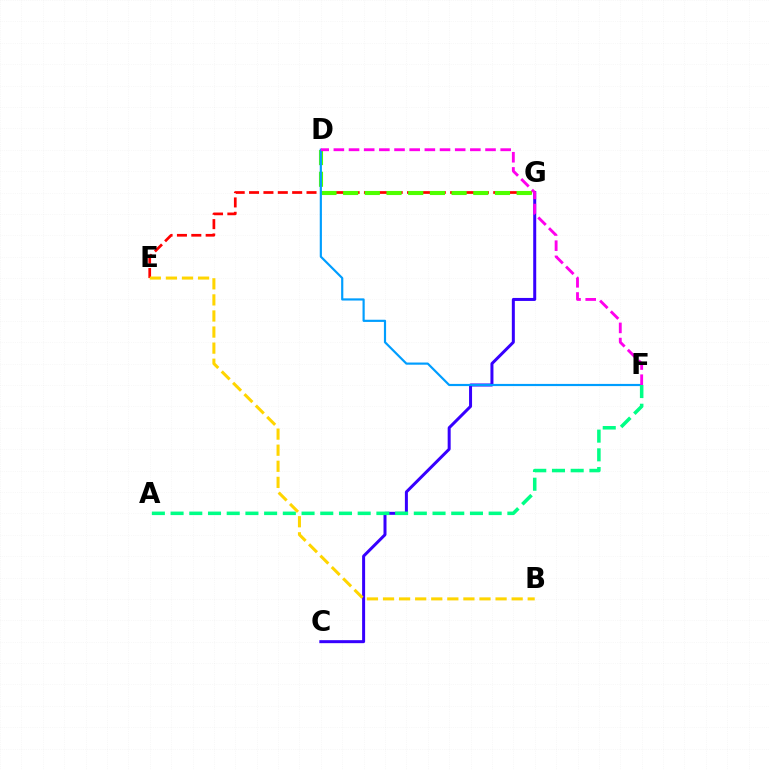{('C', 'G'): [{'color': '#3700ff', 'line_style': 'solid', 'thickness': 2.16}], ('E', 'G'): [{'color': '#ff0000', 'line_style': 'dashed', 'thickness': 1.95}], ('D', 'G'): [{'color': '#4fff00', 'line_style': 'dashed', 'thickness': 2.95}], ('D', 'F'): [{'color': '#009eff', 'line_style': 'solid', 'thickness': 1.57}, {'color': '#ff00ed', 'line_style': 'dashed', 'thickness': 2.06}], ('A', 'F'): [{'color': '#00ff86', 'line_style': 'dashed', 'thickness': 2.54}], ('B', 'E'): [{'color': '#ffd500', 'line_style': 'dashed', 'thickness': 2.18}]}